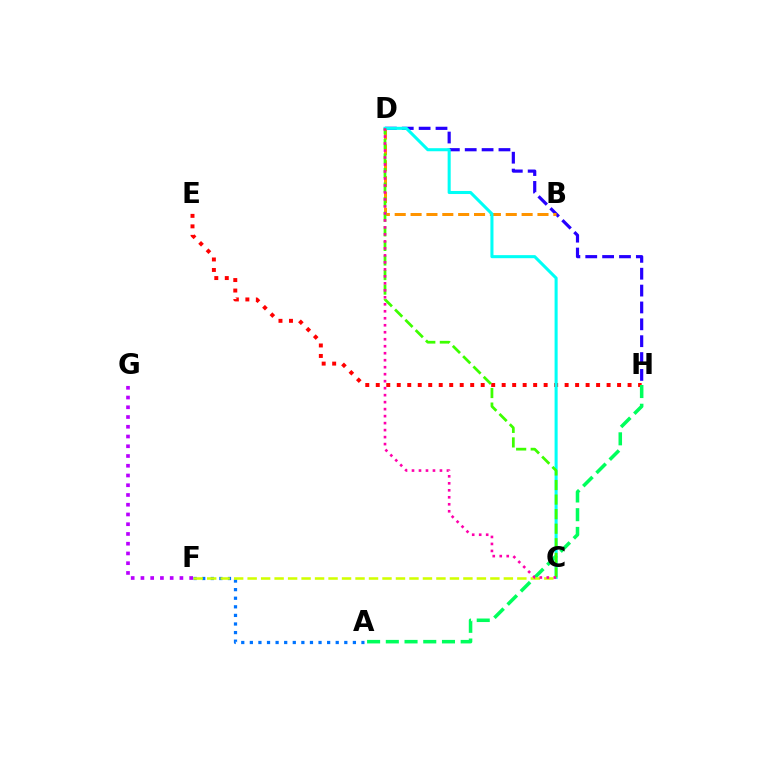{('D', 'H'): [{'color': '#2500ff', 'line_style': 'dashed', 'thickness': 2.29}], ('F', 'G'): [{'color': '#b900ff', 'line_style': 'dotted', 'thickness': 2.65}], ('E', 'H'): [{'color': '#ff0000', 'line_style': 'dotted', 'thickness': 2.85}], ('B', 'D'): [{'color': '#ff9400', 'line_style': 'dashed', 'thickness': 2.16}], ('A', 'H'): [{'color': '#00ff5c', 'line_style': 'dashed', 'thickness': 2.54}], ('A', 'F'): [{'color': '#0074ff', 'line_style': 'dotted', 'thickness': 2.33}], ('C', 'F'): [{'color': '#d1ff00', 'line_style': 'dashed', 'thickness': 1.83}], ('C', 'D'): [{'color': '#00fff6', 'line_style': 'solid', 'thickness': 2.2}, {'color': '#3dff00', 'line_style': 'dashed', 'thickness': 1.98}, {'color': '#ff00ac', 'line_style': 'dotted', 'thickness': 1.9}]}